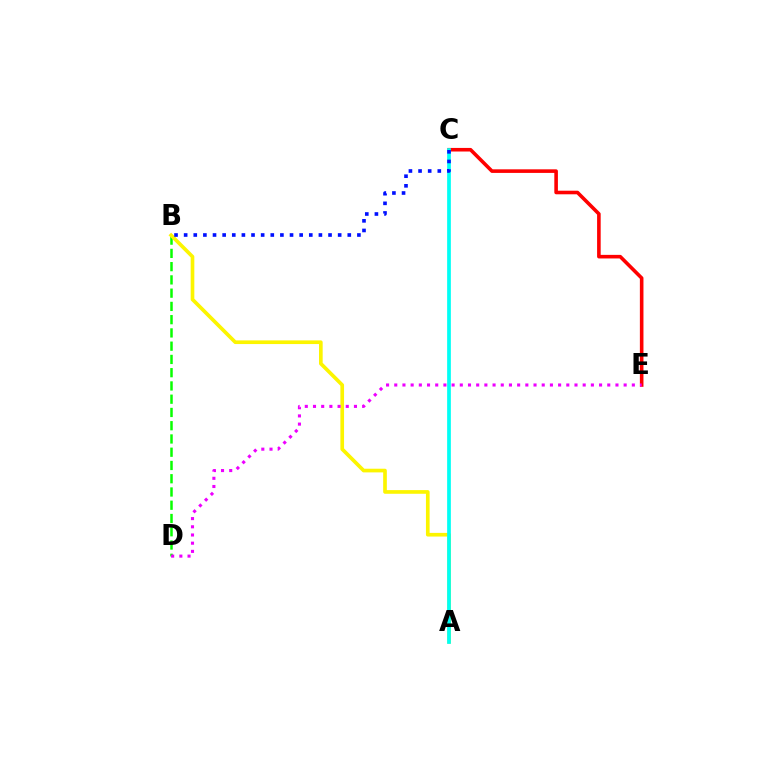{('B', 'D'): [{'color': '#08ff00', 'line_style': 'dashed', 'thickness': 1.8}], ('A', 'B'): [{'color': '#fcf500', 'line_style': 'solid', 'thickness': 2.64}], ('C', 'E'): [{'color': '#ff0000', 'line_style': 'solid', 'thickness': 2.58}], ('D', 'E'): [{'color': '#ee00ff', 'line_style': 'dotted', 'thickness': 2.23}], ('A', 'C'): [{'color': '#00fff6', 'line_style': 'solid', 'thickness': 2.68}], ('B', 'C'): [{'color': '#0010ff', 'line_style': 'dotted', 'thickness': 2.62}]}